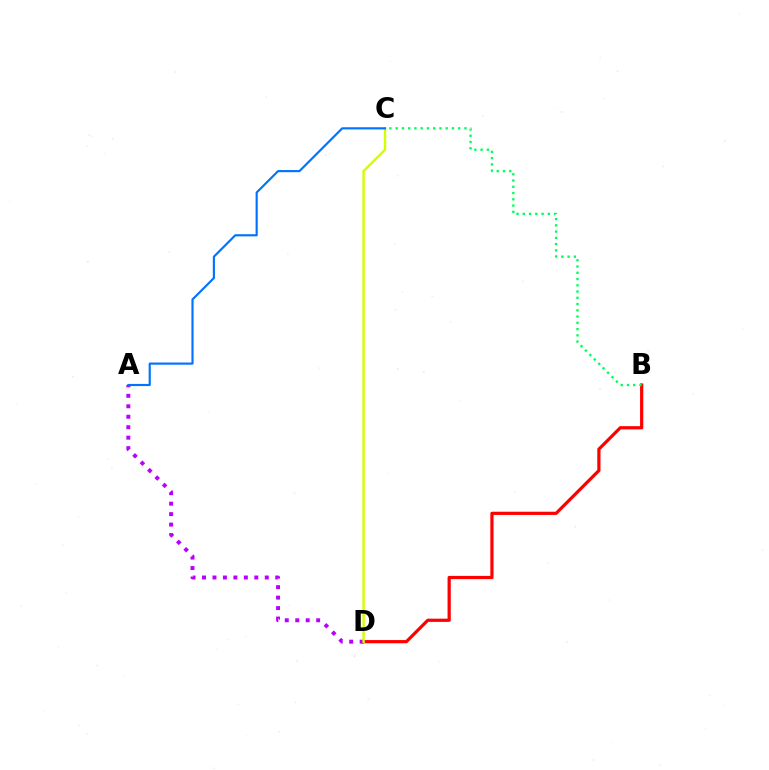{('B', 'D'): [{'color': '#ff0000', 'line_style': 'solid', 'thickness': 2.31}], ('A', 'D'): [{'color': '#b900ff', 'line_style': 'dotted', 'thickness': 2.84}], ('B', 'C'): [{'color': '#00ff5c', 'line_style': 'dotted', 'thickness': 1.7}], ('C', 'D'): [{'color': '#d1ff00', 'line_style': 'solid', 'thickness': 1.75}], ('A', 'C'): [{'color': '#0074ff', 'line_style': 'solid', 'thickness': 1.55}]}